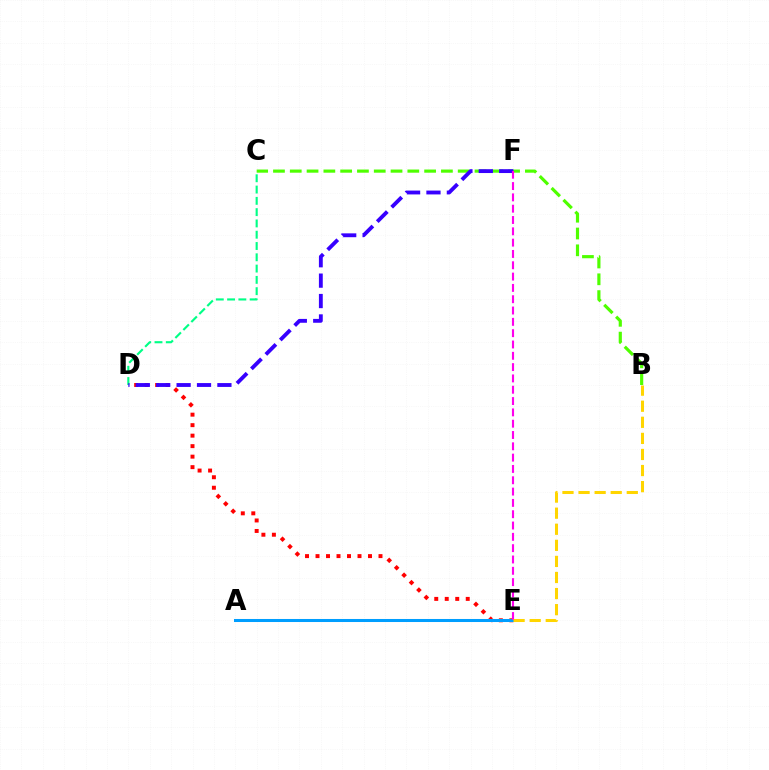{('D', 'E'): [{'color': '#ff0000', 'line_style': 'dotted', 'thickness': 2.85}], ('B', 'C'): [{'color': '#4fff00', 'line_style': 'dashed', 'thickness': 2.28}], ('C', 'D'): [{'color': '#00ff86', 'line_style': 'dashed', 'thickness': 1.53}], ('D', 'F'): [{'color': '#3700ff', 'line_style': 'dashed', 'thickness': 2.77}], ('A', 'E'): [{'color': '#009eff', 'line_style': 'solid', 'thickness': 2.19}], ('E', 'F'): [{'color': '#ff00ed', 'line_style': 'dashed', 'thickness': 1.54}], ('B', 'E'): [{'color': '#ffd500', 'line_style': 'dashed', 'thickness': 2.18}]}